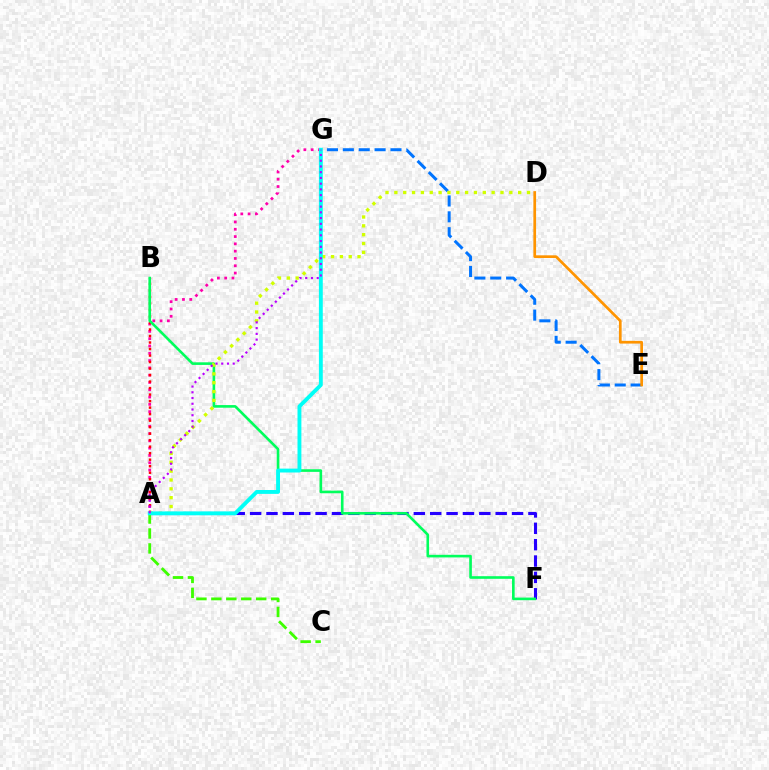{('E', 'G'): [{'color': '#0074ff', 'line_style': 'dashed', 'thickness': 2.16}], ('A', 'G'): [{'color': '#ff00ac', 'line_style': 'dotted', 'thickness': 1.98}, {'color': '#00fff6', 'line_style': 'solid', 'thickness': 2.79}, {'color': '#b900ff', 'line_style': 'dotted', 'thickness': 1.56}], ('A', 'B'): [{'color': '#ff0000', 'line_style': 'dotted', 'thickness': 1.77}], ('A', 'F'): [{'color': '#2500ff', 'line_style': 'dashed', 'thickness': 2.22}], ('B', 'F'): [{'color': '#00ff5c', 'line_style': 'solid', 'thickness': 1.89}], ('A', 'D'): [{'color': '#d1ff00', 'line_style': 'dotted', 'thickness': 2.4}], ('A', 'C'): [{'color': '#3dff00', 'line_style': 'dashed', 'thickness': 2.03}], ('D', 'E'): [{'color': '#ff9400', 'line_style': 'solid', 'thickness': 1.95}]}